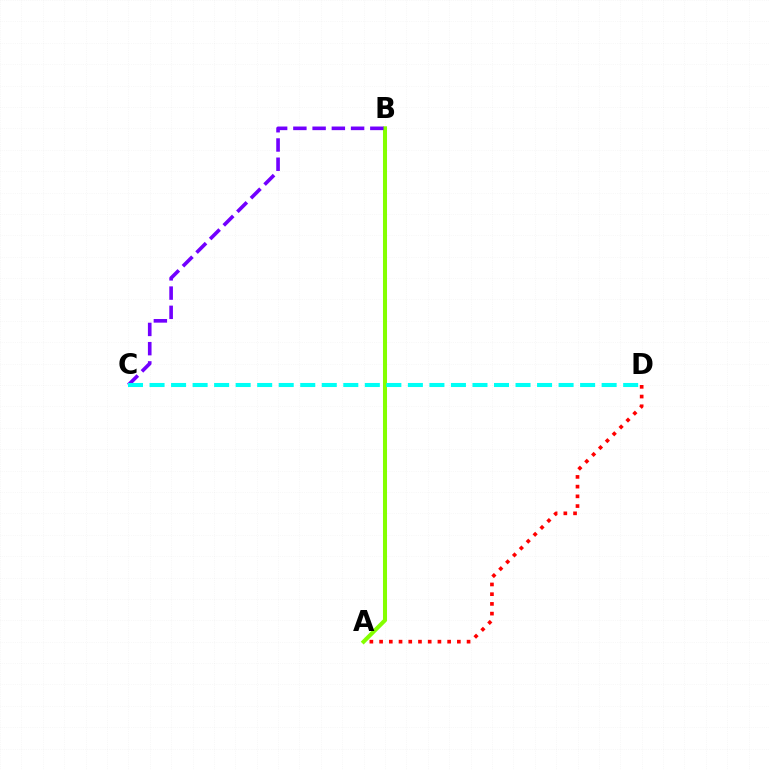{('A', 'B'): [{'color': '#84ff00', 'line_style': 'solid', 'thickness': 2.91}], ('B', 'C'): [{'color': '#7200ff', 'line_style': 'dashed', 'thickness': 2.61}], ('C', 'D'): [{'color': '#00fff6', 'line_style': 'dashed', 'thickness': 2.92}], ('A', 'D'): [{'color': '#ff0000', 'line_style': 'dotted', 'thickness': 2.64}]}